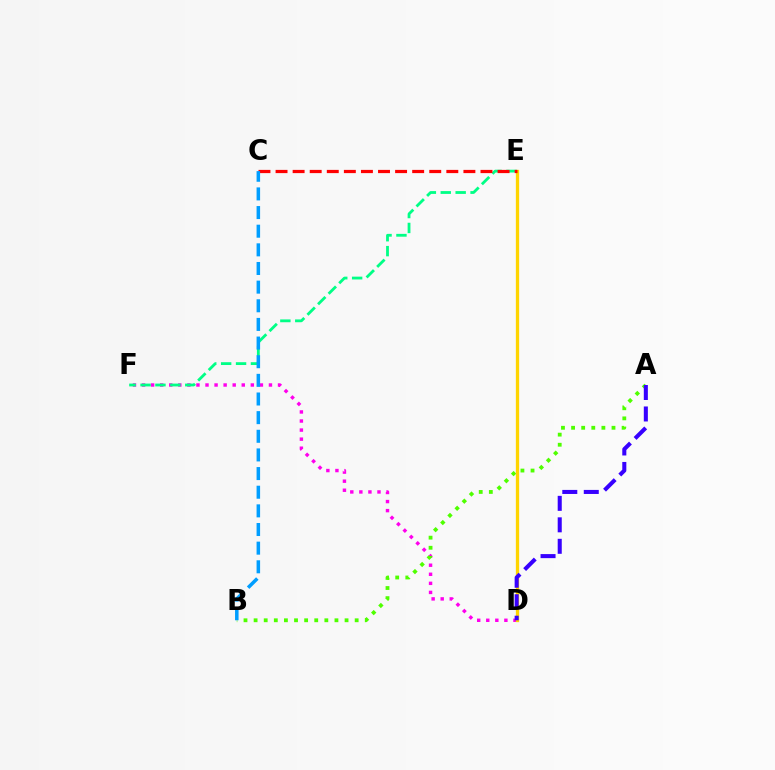{('D', 'F'): [{'color': '#ff00ed', 'line_style': 'dotted', 'thickness': 2.46}], ('A', 'B'): [{'color': '#4fff00', 'line_style': 'dotted', 'thickness': 2.75}], ('D', 'E'): [{'color': '#ffd500', 'line_style': 'solid', 'thickness': 2.37}], ('E', 'F'): [{'color': '#00ff86', 'line_style': 'dashed', 'thickness': 2.02}], ('C', 'E'): [{'color': '#ff0000', 'line_style': 'dashed', 'thickness': 2.32}], ('B', 'C'): [{'color': '#009eff', 'line_style': 'dashed', 'thickness': 2.53}], ('A', 'D'): [{'color': '#3700ff', 'line_style': 'dashed', 'thickness': 2.92}]}